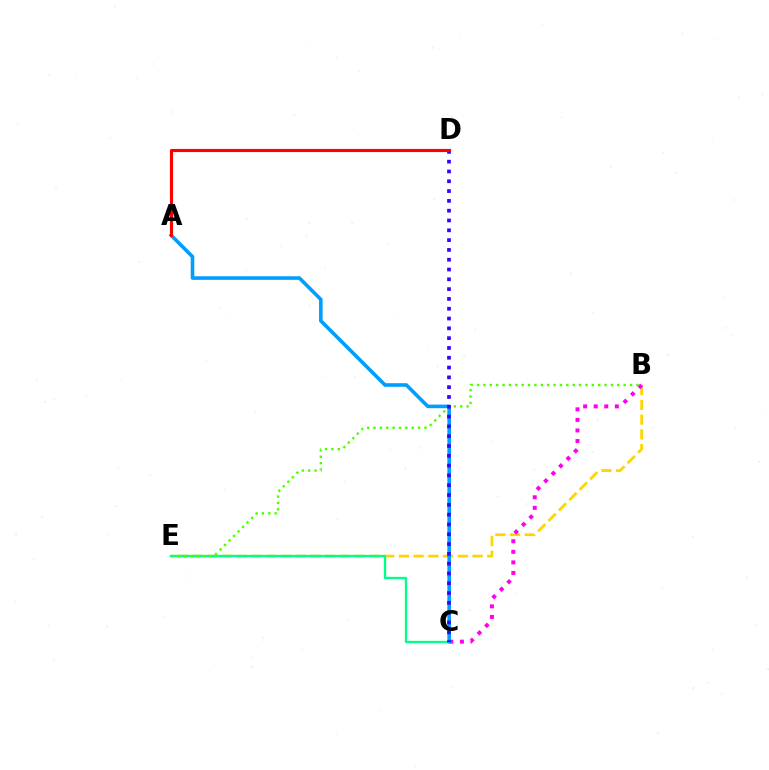{('B', 'E'): [{'color': '#ffd500', 'line_style': 'dashed', 'thickness': 2.0}, {'color': '#4fff00', 'line_style': 'dotted', 'thickness': 1.73}], ('C', 'E'): [{'color': '#00ff86', 'line_style': 'solid', 'thickness': 1.68}], ('B', 'C'): [{'color': '#ff00ed', 'line_style': 'dotted', 'thickness': 2.87}], ('A', 'C'): [{'color': '#009eff', 'line_style': 'solid', 'thickness': 2.6}], ('C', 'D'): [{'color': '#3700ff', 'line_style': 'dotted', 'thickness': 2.66}], ('A', 'D'): [{'color': '#ff0000', 'line_style': 'solid', 'thickness': 2.24}]}